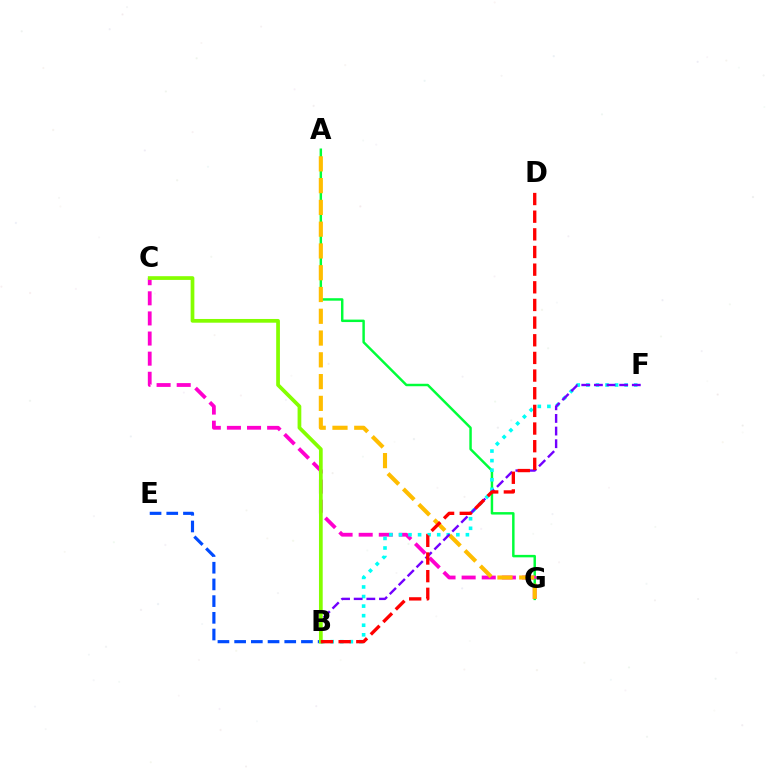{('A', 'G'): [{'color': '#00ff39', 'line_style': 'solid', 'thickness': 1.77}, {'color': '#ffbd00', 'line_style': 'dashed', 'thickness': 2.96}], ('C', 'G'): [{'color': '#ff00cf', 'line_style': 'dashed', 'thickness': 2.73}], ('B', 'F'): [{'color': '#00fff6', 'line_style': 'dotted', 'thickness': 2.6}, {'color': '#7200ff', 'line_style': 'dashed', 'thickness': 1.72}], ('B', 'E'): [{'color': '#004bff', 'line_style': 'dashed', 'thickness': 2.27}], ('B', 'C'): [{'color': '#84ff00', 'line_style': 'solid', 'thickness': 2.68}], ('B', 'D'): [{'color': '#ff0000', 'line_style': 'dashed', 'thickness': 2.4}]}